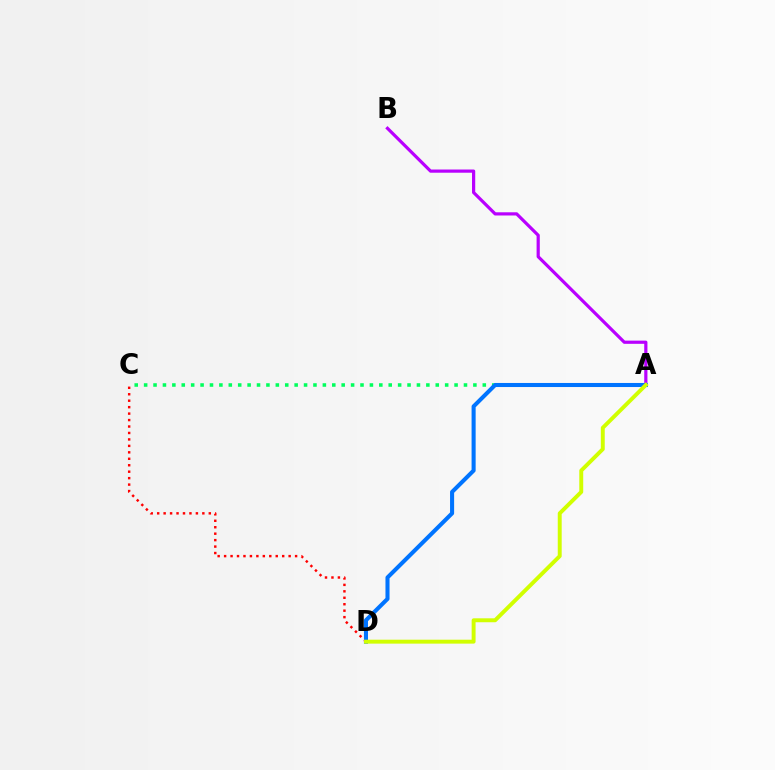{('A', 'C'): [{'color': '#00ff5c', 'line_style': 'dotted', 'thickness': 2.56}], ('A', 'B'): [{'color': '#b900ff', 'line_style': 'solid', 'thickness': 2.3}], ('C', 'D'): [{'color': '#ff0000', 'line_style': 'dotted', 'thickness': 1.75}], ('A', 'D'): [{'color': '#0074ff', 'line_style': 'solid', 'thickness': 2.93}, {'color': '#d1ff00', 'line_style': 'solid', 'thickness': 2.83}]}